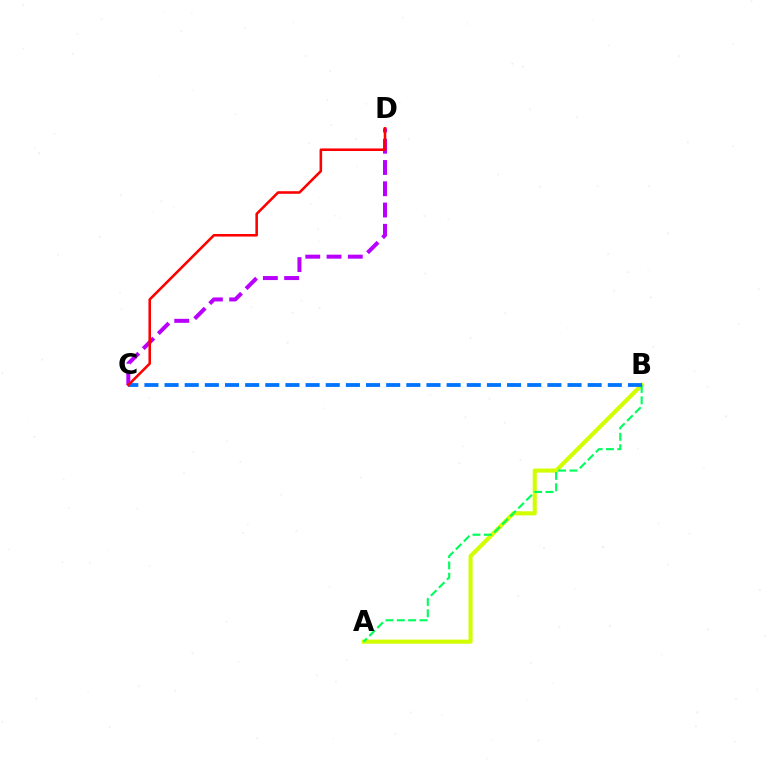{('C', 'D'): [{'color': '#b900ff', 'line_style': 'dashed', 'thickness': 2.89}, {'color': '#ff0000', 'line_style': 'solid', 'thickness': 1.85}], ('A', 'B'): [{'color': '#d1ff00', 'line_style': 'solid', 'thickness': 2.95}, {'color': '#00ff5c', 'line_style': 'dashed', 'thickness': 1.54}], ('B', 'C'): [{'color': '#0074ff', 'line_style': 'dashed', 'thickness': 2.74}]}